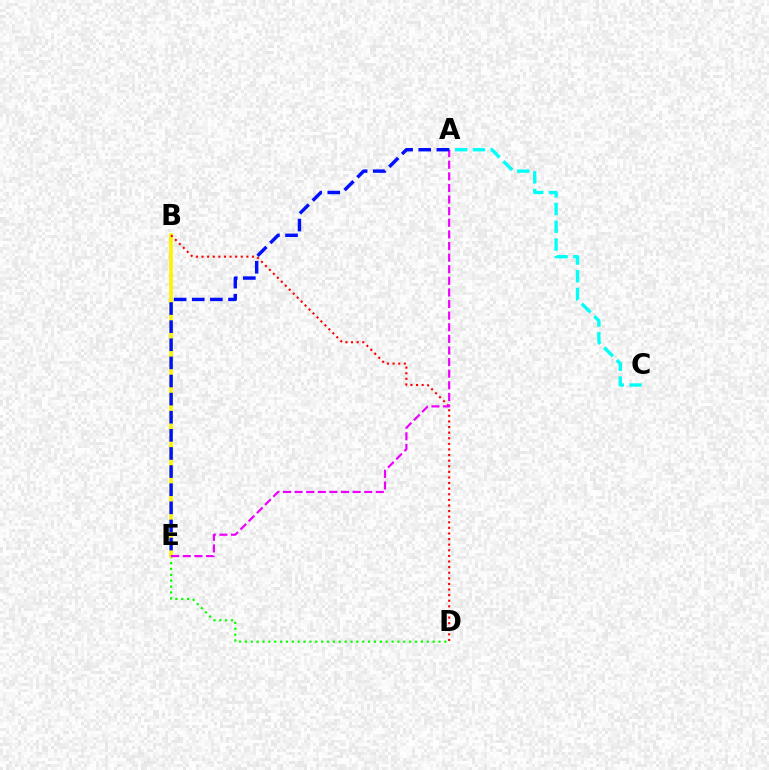{('D', 'E'): [{'color': '#08ff00', 'line_style': 'dotted', 'thickness': 1.59}], ('B', 'E'): [{'color': '#fcf500', 'line_style': 'solid', 'thickness': 2.64}], ('B', 'D'): [{'color': '#ff0000', 'line_style': 'dotted', 'thickness': 1.52}], ('A', 'C'): [{'color': '#00fff6', 'line_style': 'dashed', 'thickness': 2.41}], ('A', 'E'): [{'color': '#ee00ff', 'line_style': 'dashed', 'thickness': 1.58}, {'color': '#0010ff', 'line_style': 'dashed', 'thickness': 2.46}]}